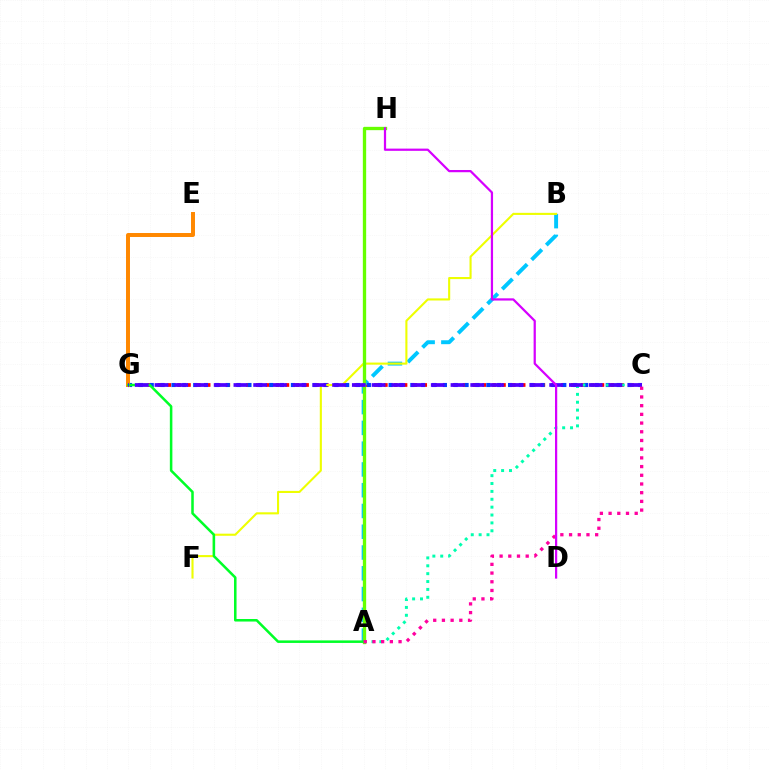{('C', 'G'): [{'color': '#ff0000', 'line_style': 'dotted', 'thickness': 2.67}, {'color': '#003fff', 'line_style': 'dotted', 'thickness': 2.95}, {'color': '#4f00ff', 'line_style': 'dashed', 'thickness': 2.68}], ('A', 'B'): [{'color': '#00c7ff', 'line_style': 'dashed', 'thickness': 2.82}], ('B', 'F'): [{'color': '#eeff00', 'line_style': 'solid', 'thickness': 1.51}], ('A', 'H'): [{'color': '#66ff00', 'line_style': 'solid', 'thickness': 2.39}], ('E', 'G'): [{'color': '#ff8800', 'line_style': 'solid', 'thickness': 2.86}], ('A', 'C'): [{'color': '#00ffaf', 'line_style': 'dotted', 'thickness': 2.14}, {'color': '#ff00a0', 'line_style': 'dotted', 'thickness': 2.36}], ('A', 'G'): [{'color': '#00ff27', 'line_style': 'solid', 'thickness': 1.82}], ('D', 'H'): [{'color': '#d600ff', 'line_style': 'solid', 'thickness': 1.61}]}